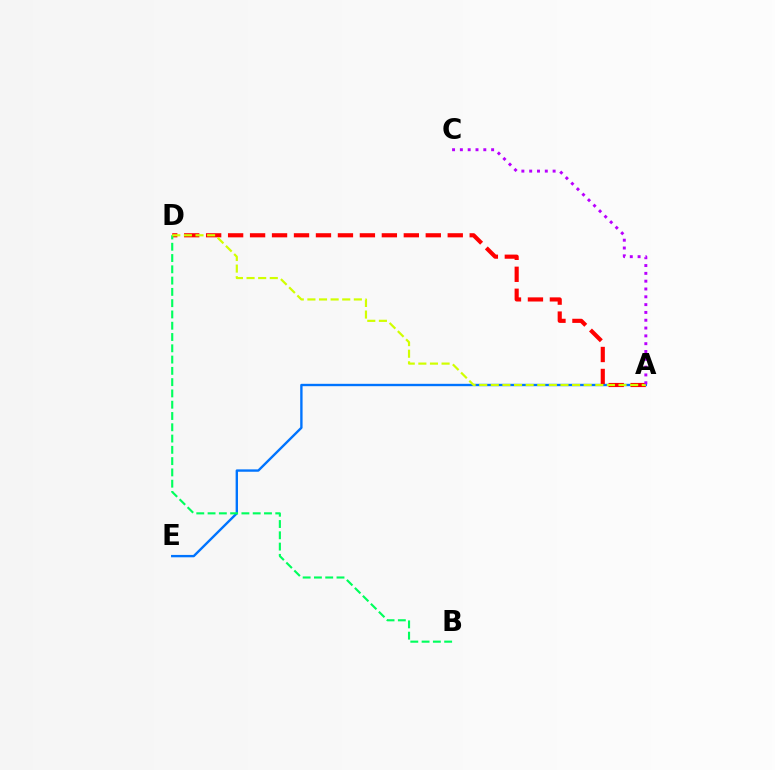{('A', 'E'): [{'color': '#0074ff', 'line_style': 'solid', 'thickness': 1.71}], ('A', 'D'): [{'color': '#ff0000', 'line_style': 'dashed', 'thickness': 2.98}, {'color': '#d1ff00', 'line_style': 'dashed', 'thickness': 1.58}], ('B', 'D'): [{'color': '#00ff5c', 'line_style': 'dashed', 'thickness': 1.53}], ('A', 'C'): [{'color': '#b900ff', 'line_style': 'dotted', 'thickness': 2.12}]}